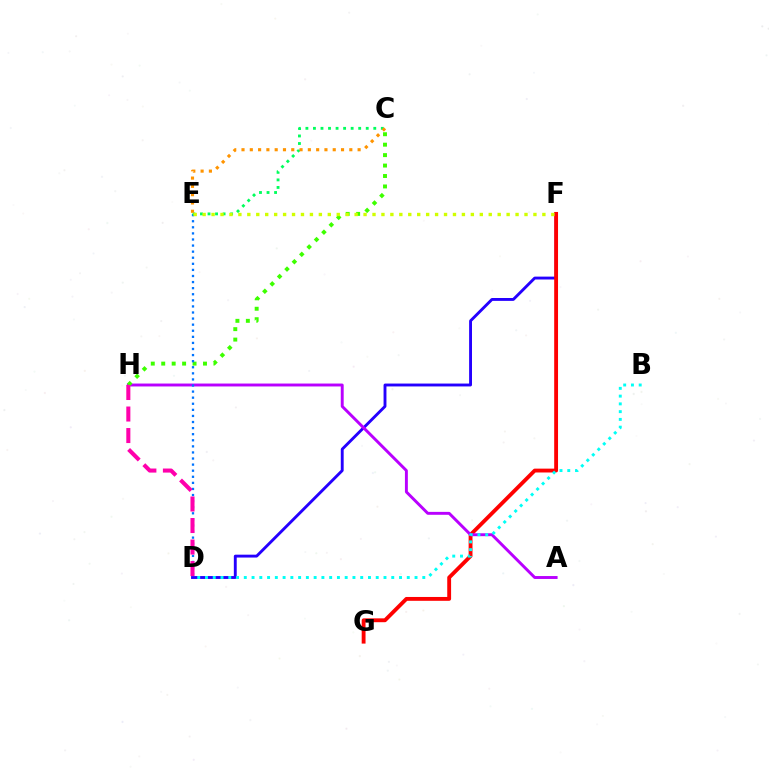{('D', 'F'): [{'color': '#2500ff', 'line_style': 'solid', 'thickness': 2.07}], ('F', 'G'): [{'color': '#ff0000', 'line_style': 'solid', 'thickness': 2.77}], ('A', 'H'): [{'color': '#b900ff', 'line_style': 'solid', 'thickness': 2.1}], ('B', 'D'): [{'color': '#00fff6', 'line_style': 'dotted', 'thickness': 2.11}], ('C', 'H'): [{'color': '#3dff00', 'line_style': 'dotted', 'thickness': 2.84}], ('D', 'E'): [{'color': '#0074ff', 'line_style': 'dotted', 'thickness': 1.65}], ('C', 'E'): [{'color': '#00ff5c', 'line_style': 'dotted', 'thickness': 2.05}, {'color': '#ff9400', 'line_style': 'dotted', 'thickness': 2.25}], ('D', 'H'): [{'color': '#ff00ac', 'line_style': 'dashed', 'thickness': 2.92}], ('E', 'F'): [{'color': '#d1ff00', 'line_style': 'dotted', 'thickness': 2.43}]}